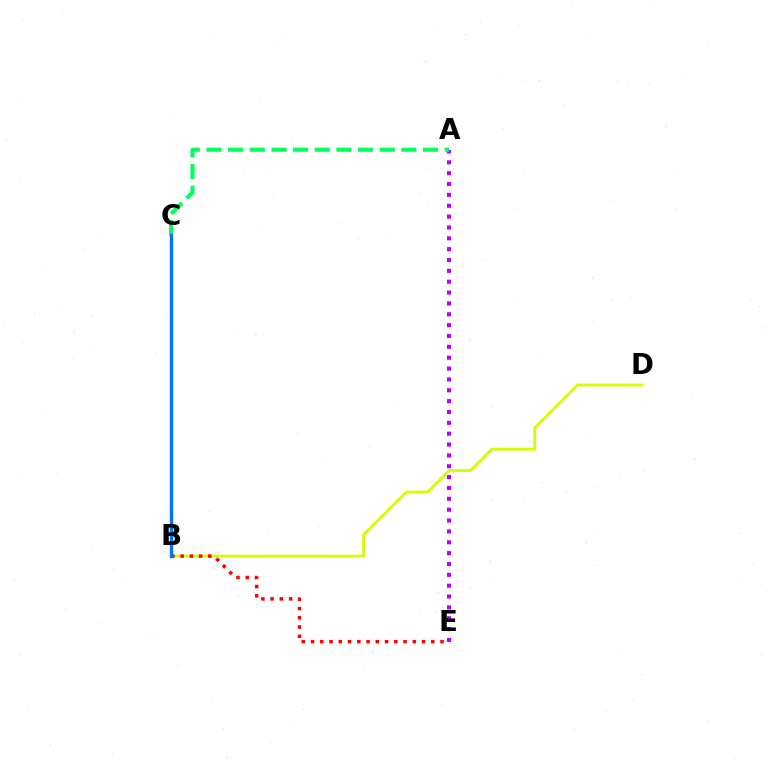{('A', 'E'): [{'color': '#b900ff', 'line_style': 'dotted', 'thickness': 2.95}], ('B', 'D'): [{'color': '#d1ff00', 'line_style': 'solid', 'thickness': 2.07}], ('B', 'E'): [{'color': '#ff0000', 'line_style': 'dotted', 'thickness': 2.51}], ('A', 'C'): [{'color': '#00ff5c', 'line_style': 'dashed', 'thickness': 2.94}], ('B', 'C'): [{'color': '#0074ff', 'line_style': 'solid', 'thickness': 2.43}]}